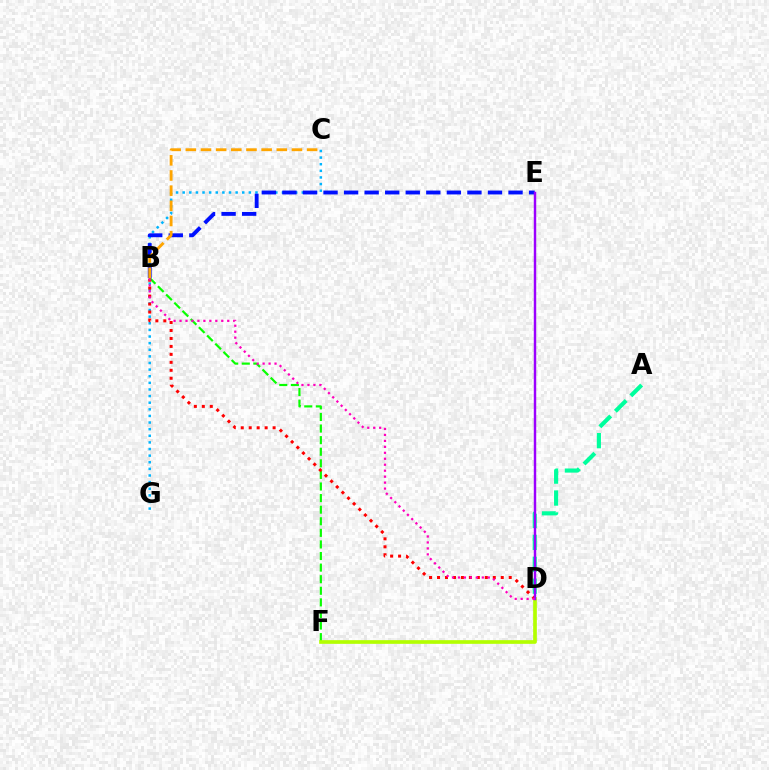{('A', 'D'): [{'color': '#00ff9d', 'line_style': 'dashed', 'thickness': 2.98}], ('B', 'F'): [{'color': '#08ff00', 'line_style': 'dashed', 'thickness': 1.57}], ('C', 'G'): [{'color': '#00b5ff', 'line_style': 'dotted', 'thickness': 1.8}], ('B', 'E'): [{'color': '#0010ff', 'line_style': 'dashed', 'thickness': 2.79}], ('D', 'F'): [{'color': '#b3ff00', 'line_style': 'solid', 'thickness': 2.65}], ('B', 'D'): [{'color': '#ff0000', 'line_style': 'dotted', 'thickness': 2.16}, {'color': '#ff00bd', 'line_style': 'dotted', 'thickness': 1.62}], ('D', 'E'): [{'color': '#9b00ff', 'line_style': 'solid', 'thickness': 1.76}], ('B', 'C'): [{'color': '#ffa500', 'line_style': 'dashed', 'thickness': 2.06}]}